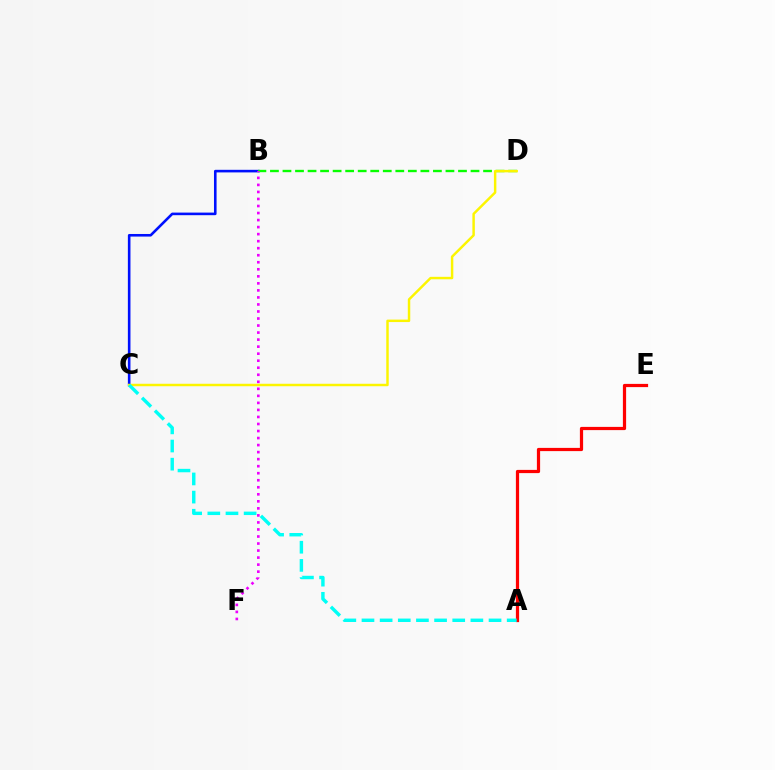{('A', 'E'): [{'color': '#ff0000', 'line_style': 'solid', 'thickness': 2.32}], ('B', 'C'): [{'color': '#0010ff', 'line_style': 'solid', 'thickness': 1.87}], ('B', 'D'): [{'color': '#08ff00', 'line_style': 'dashed', 'thickness': 1.7}], ('C', 'D'): [{'color': '#fcf500', 'line_style': 'solid', 'thickness': 1.77}], ('B', 'F'): [{'color': '#ee00ff', 'line_style': 'dotted', 'thickness': 1.91}], ('A', 'C'): [{'color': '#00fff6', 'line_style': 'dashed', 'thickness': 2.47}]}